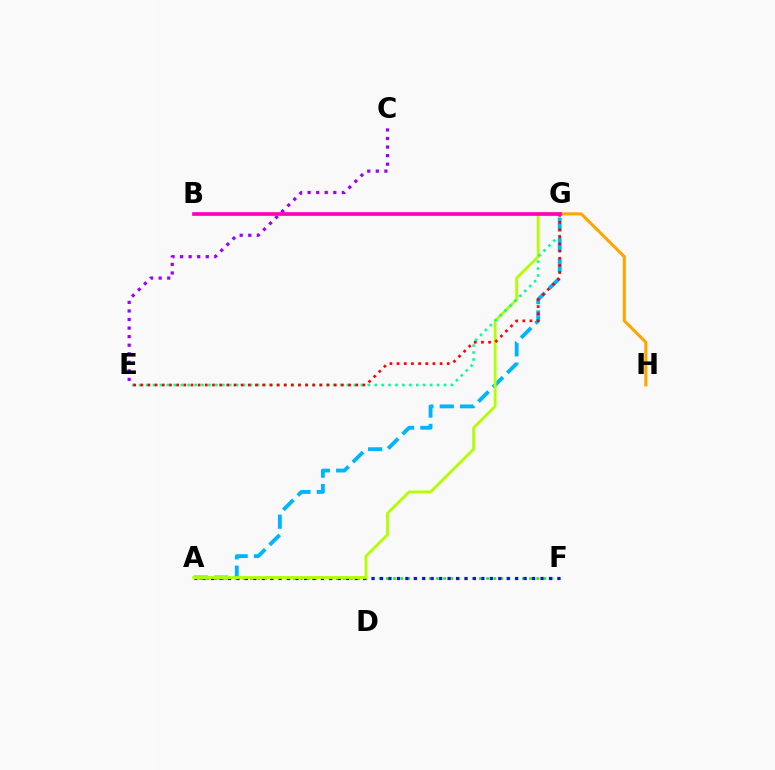{('A', 'F'): [{'color': '#08ff00', 'line_style': 'dotted', 'thickness': 1.95}, {'color': '#0010ff', 'line_style': 'dotted', 'thickness': 2.3}], ('C', 'E'): [{'color': '#9b00ff', 'line_style': 'dotted', 'thickness': 2.32}], ('A', 'G'): [{'color': '#00b5ff', 'line_style': 'dashed', 'thickness': 2.77}, {'color': '#b3ff00', 'line_style': 'solid', 'thickness': 2.05}], ('G', 'H'): [{'color': '#ffa500', 'line_style': 'solid', 'thickness': 2.22}], ('E', 'G'): [{'color': '#00ff9d', 'line_style': 'dotted', 'thickness': 1.88}, {'color': '#ff0000', 'line_style': 'dotted', 'thickness': 1.95}], ('B', 'G'): [{'color': '#ff00bd', 'line_style': 'solid', 'thickness': 2.64}]}